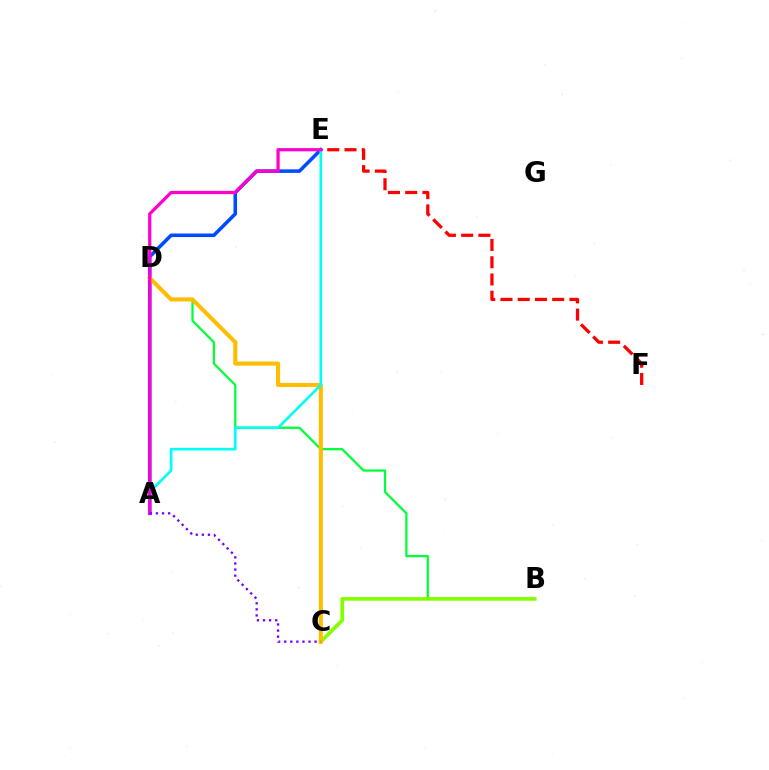{('B', 'D'): [{'color': '#00ff39', 'line_style': 'solid', 'thickness': 1.62}], ('A', 'E'): [{'color': '#004bff', 'line_style': 'solid', 'thickness': 2.57}, {'color': '#00fff6', 'line_style': 'solid', 'thickness': 1.91}, {'color': '#ff00cf', 'line_style': 'solid', 'thickness': 2.33}], ('B', 'C'): [{'color': '#84ff00', 'line_style': 'solid', 'thickness': 2.65}], ('C', 'D'): [{'color': '#ffbd00', 'line_style': 'solid', 'thickness': 2.93}], ('E', 'F'): [{'color': '#ff0000', 'line_style': 'dashed', 'thickness': 2.34}], ('A', 'C'): [{'color': '#7200ff', 'line_style': 'dotted', 'thickness': 1.65}]}